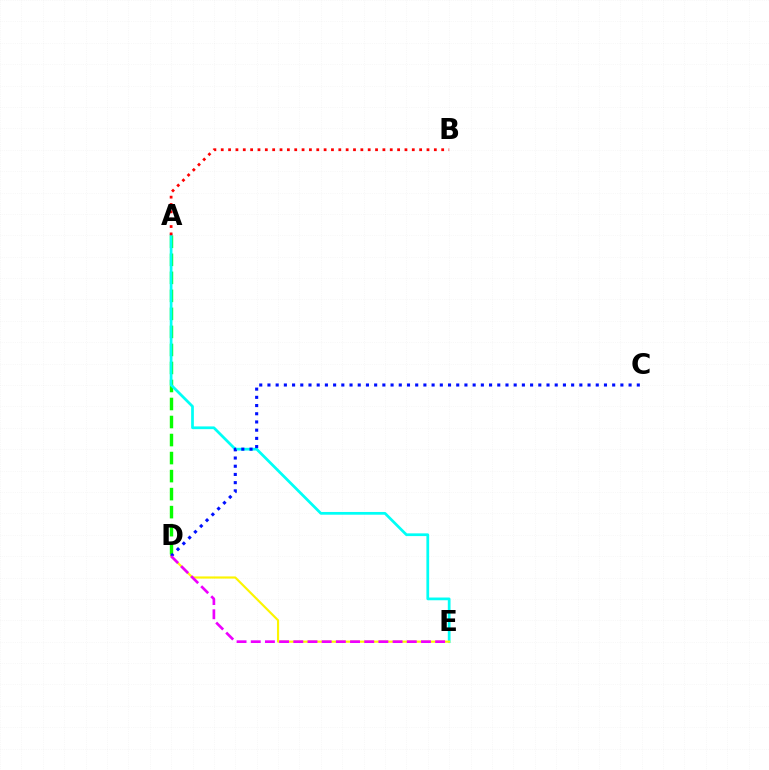{('A', 'D'): [{'color': '#08ff00', 'line_style': 'dashed', 'thickness': 2.45}], ('A', 'E'): [{'color': '#00fff6', 'line_style': 'solid', 'thickness': 1.97}], ('A', 'B'): [{'color': '#ff0000', 'line_style': 'dotted', 'thickness': 2.0}], ('D', 'E'): [{'color': '#fcf500', 'line_style': 'solid', 'thickness': 1.55}, {'color': '#ee00ff', 'line_style': 'dashed', 'thickness': 1.93}], ('C', 'D'): [{'color': '#0010ff', 'line_style': 'dotted', 'thickness': 2.23}]}